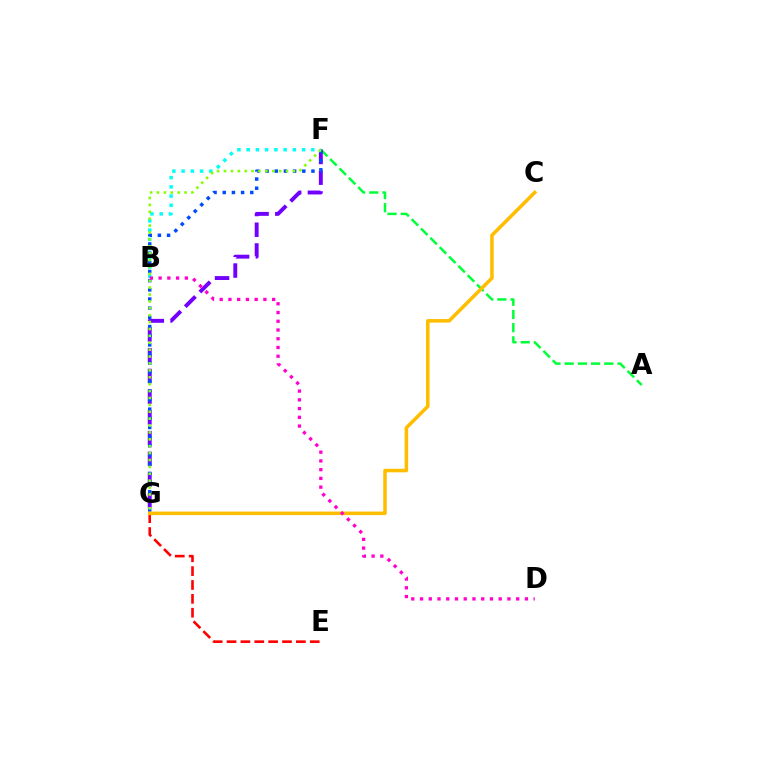{('E', 'G'): [{'color': '#ff0000', 'line_style': 'dashed', 'thickness': 1.88}], ('A', 'F'): [{'color': '#00ff39', 'line_style': 'dashed', 'thickness': 1.79}], ('F', 'G'): [{'color': '#7200ff', 'line_style': 'dashed', 'thickness': 2.82}, {'color': '#004bff', 'line_style': 'dotted', 'thickness': 2.49}, {'color': '#84ff00', 'line_style': 'dotted', 'thickness': 1.87}], ('B', 'F'): [{'color': '#00fff6', 'line_style': 'dotted', 'thickness': 2.51}], ('C', 'G'): [{'color': '#ffbd00', 'line_style': 'solid', 'thickness': 2.54}], ('B', 'D'): [{'color': '#ff00cf', 'line_style': 'dotted', 'thickness': 2.38}]}